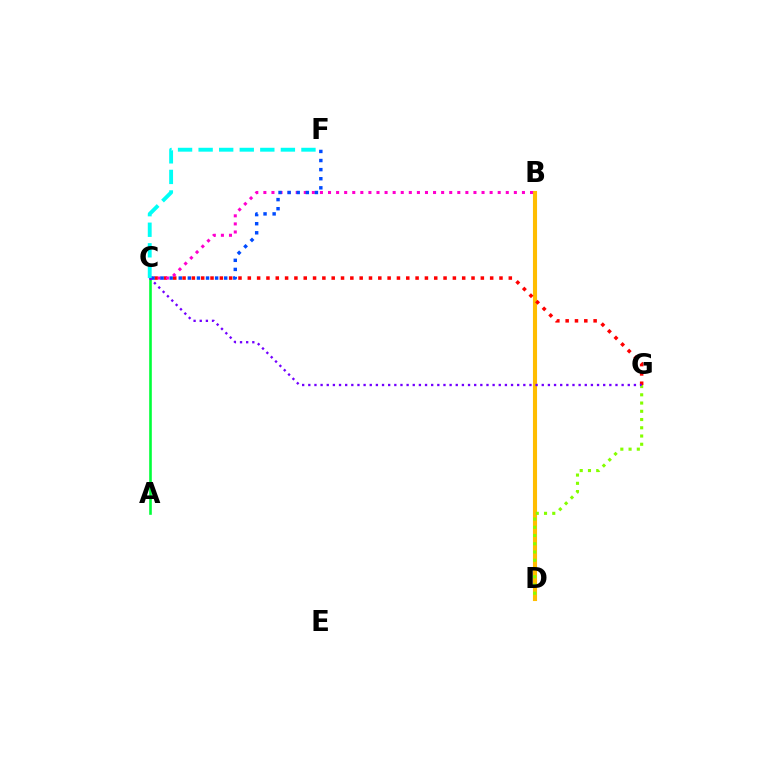{('B', 'D'): [{'color': '#ffbd00', 'line_style': 'solid', 'thickness': 2.95}], ('A', 'C'): [{'color': '#00ff39', 'line_style': 'solid', 'thickness': 1.88}], ('C', 'G'): [{'color': '#ff0000', 'line_style': 'dotted', 'thickness': 2.53}, {'color': '#7200ff', 'line_style': 'dotted', 'thickness': 1.67}], ('B', 'C'): [{'color': '#ff00cf', 'line_style': 'dotted', 'thickness': 2.2}], ('C', 'F'): [{'color': '#004bff', 'line_style': 'dotted', 'thickness': 2.47}, {'color': '#00fff6', 'line_style': 'dashed', 'thickness': 2.79}], ('D', 'G'): [{'color': '#84ff00', 'line_style': 'dotted', 'thickness': 2.24}]}